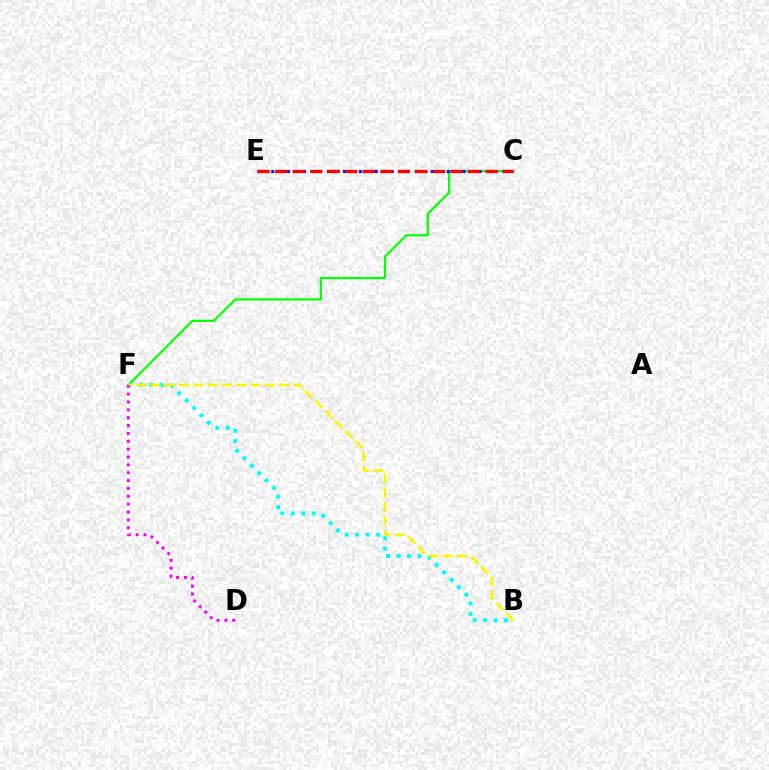{('C', 'F'): [{'color': '#08ff00', 'line_style': 'solid', 'thickness': 1.61}], ('C', 'E'): [{'color': '#0010ff', 'line_style': 'dotted', 'thickness': 2.17}, {'color': '#ff0000', 'line_style': 'dashed', 'thickness': 2.38}], ('B', 'F'): [{'color': '#00fff6', 'line_style': 'dotted', 'thickness': 2.84}, {'color': '#fcf500', 'line_style': 'dashed', 'thickness': 1.93}], ('D', 'F'): [{'color': '#ee00ff', 'line_style': 'dotted', 'thickness': 2.14}]}